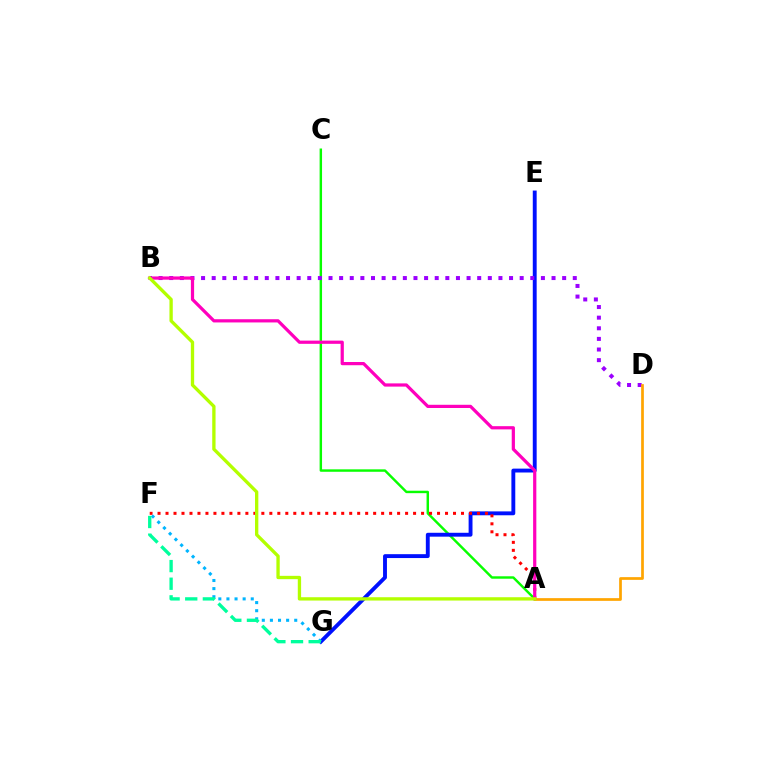{('A', 'C'): [{'color': '#08ff00', 'line_style': 'solid', 'thickness': 1.75}], ('E', 'G'): [{'color': '#0010ff', 'line_style': 'solid', 'thickness': 2.79}], ('B', 'D'): [{'color': '#9b00ff', 'line_style': 'dotted', 'thickness': 2.89}], ('A', 'F'): [{'color': '#ff0000', 'line_style': 'dotted', 'thickness': 2.17}], ('A', 'B'): [{'color': '#ff00bd', 'line_style': 'solid', 'thickness': 2.32}, {'color': '#b3ff00', 'line_style': 'solid', 'thickness': 2.39}], ('F', 'G'): [{'color': '#00b5ff', 'line_style': 'dotted', 'thickness': 2.2}, {'color': '#00ff9d', 'line_style': 'dashed', 'thickness': 2.4}], ('A', 'D'): [{'color': '#ffa500', 'line_style': 'solid', 'thickness': 1.95}]}